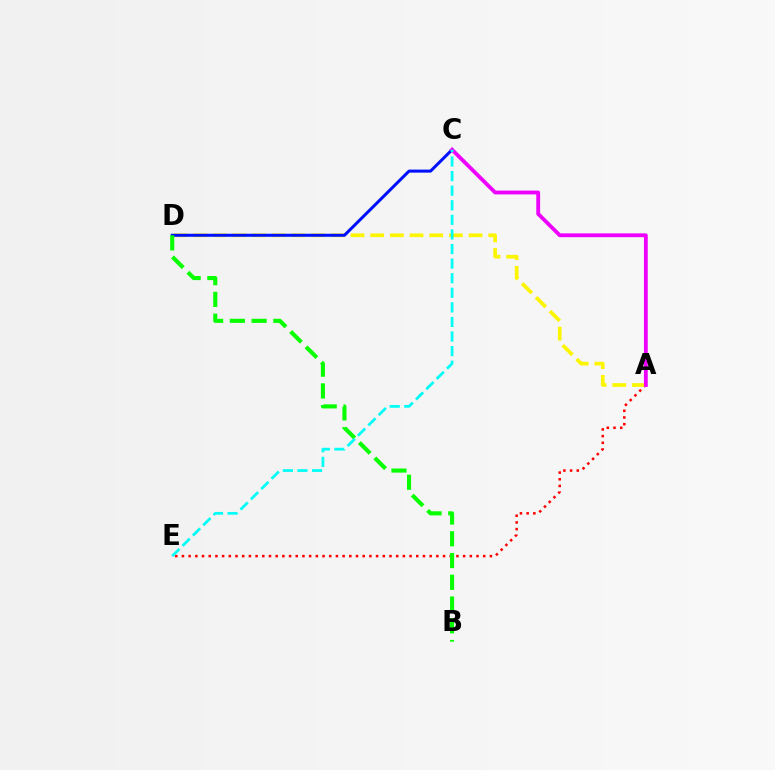{('A', 'E'): [{'color': '#ff0000', 'line_style': 'dotted', 'thickness': 1.82}], ('A', 'D'): [{'color': '#fcf500', 'line_style': 'dashed', 'thickness': 2.67}], ('C', 'D'): [{'color': '#0010ff', 'line_style': 'solid', 'thickness': 2.18}], ('A', 'C'): [{'color': '#ee00ff', 'line_style': 'solid', 'thickness': 2.75}], ('B', 'D'): [{'color': '#08ff00', 'line_style': 'dashed', 'thickness': 2.96}], ('C', 'E'): [{'color': '#00fff6', 'line_style': 'dashed', 'thickness': 1.98}]}